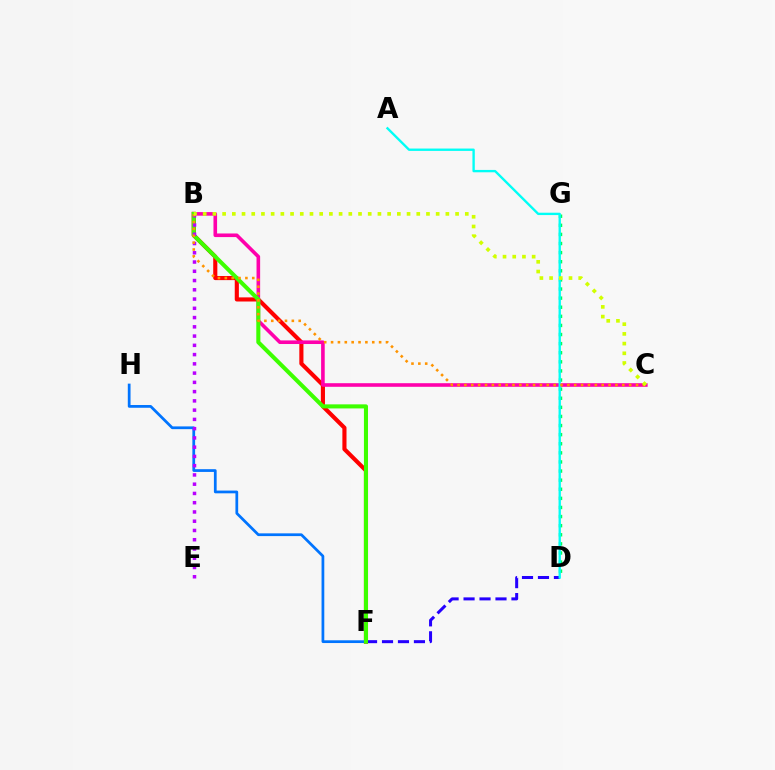{('D', 'G'): [{'color': '#00ff5c', 'line_style': 'dotted', 'thickness': 2.47}], ('B', 'F'): [{'color': '#ff0000', 'line_style': 'solid', 'thickness': 2.97}, {'color': '#3dff00', 'line_style': 'solid', 'thickness': 2.93}], ('D', 'F'): [{'color': '#2500ff', 'line_style': 'dashed', 'thickness': 2.17}], ('B', 'C'): [{'color': '#ff00ac', 'line_style': 'solid', 'thickness': 2.6}, {'color': '#ff9400', 'line_style': 'dotted', 'thickness': 1.86}, {'color': '#d1ff00', 'line_style': 'dotted', 'thickness': 2.64}], ('F', 'H'): [{'color': '#0074ff', 'line_style': 'solid', 'thickness': 1.97}], ('A', 'D'): [{'color': '#00fff6', 'line_style': 'solid', 'thickness': 1.69}], ('B', 'E'): [{'color': '#b900ff', 'line_style': 'dotted', 'thickness': 2.51}]}